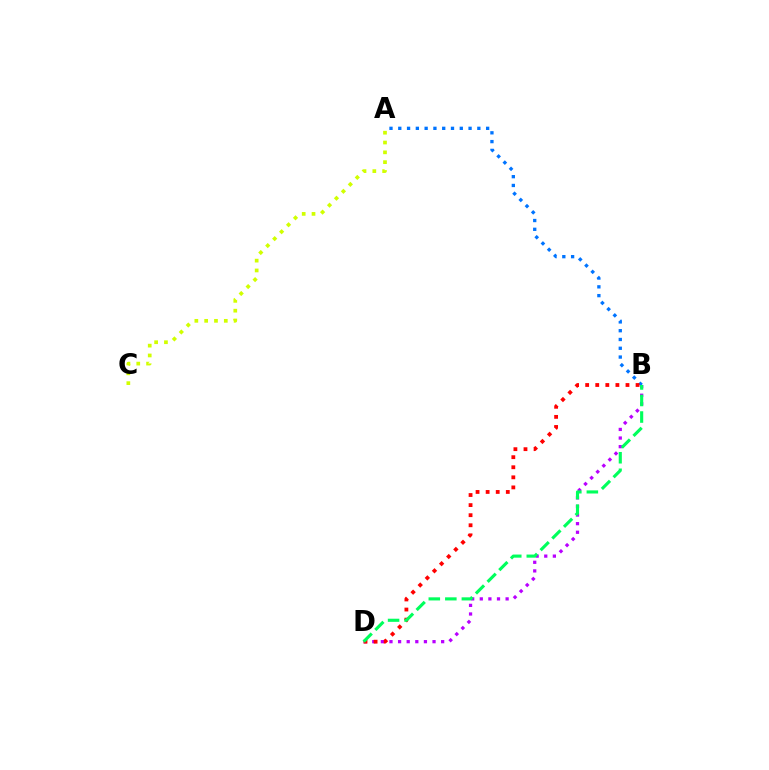{('B', 'D'): [{'color': '#b900ff', 'line_style': 'dotted', 'thickness': 2.34}, {'color': '#ff0000', 'line_style': 'dotted', 'thickness': 2.74}, {'color': '#00ff5c', 'line_style': 'dashed', 'thickness': 2.25}], ('A', 'B'): [{'color': '#0074ff', 'line_style': 'dotted', 'thickness': 2.39}], ('A', 'C'): [{'color': '#d1ff00', 'line_style': 'dotted', 'thickness': 2.67}]}